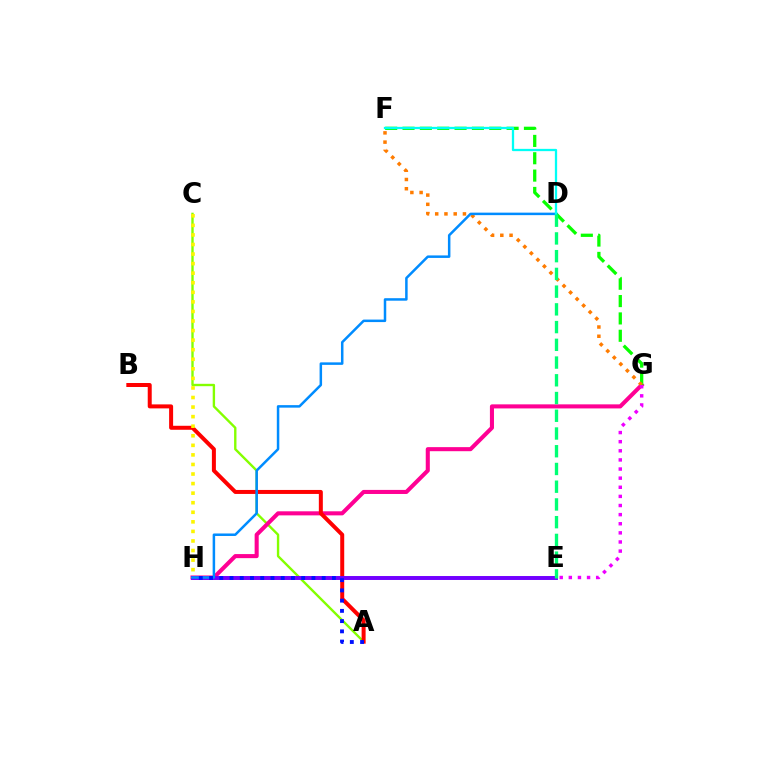{('A', 'C'): [{'color': '#84ff00', 'line_style': 'solid', 'thickness': 1.71}], ('G', 'H'): [{'color': '#ff0094', 'line_style': 'solid', 'thickness': 2.93}], ('F', 'G'): [{'color': '#08ff00', 'line_style': 'dashed', 'thickness': 2.36}, {'color': '#ff7c00', 'line_style': 'dotted', 'thickness': 2.51}], ('A', 'B'): [{'color': '#ff0000', 'line_style': 'solid', 'thickness': 2.88}], ('E', 'H'): [{'color': '#7200ff', 'line_style': 'solid', 'thickness': 2.84}], ('E', 'G'): [{'color': '#ee00ff', 'line_style': 'dotted', 'thickness': 2.48}], ('C', 'H'): [{'color': '#fcf500', 'line_style': 'dotted', 'thickness': 2.6}], ('D', 'H'): [{'color': '#008cff', 'line_style': 'solid', 'thickness': 1.8}], ('D', 'F'): [{'color': '#00fff6', 'line_style': 'solid', 'thickness': 1.64}], ('A', 'H'): [{'color': '#0010ff', 'line_style': 'dotted', 'thickness': 2.78}], ('D', 'E'): [{'color': '#00ff74', 'line_style': 'dashed', 'thickness': 2.41}]}